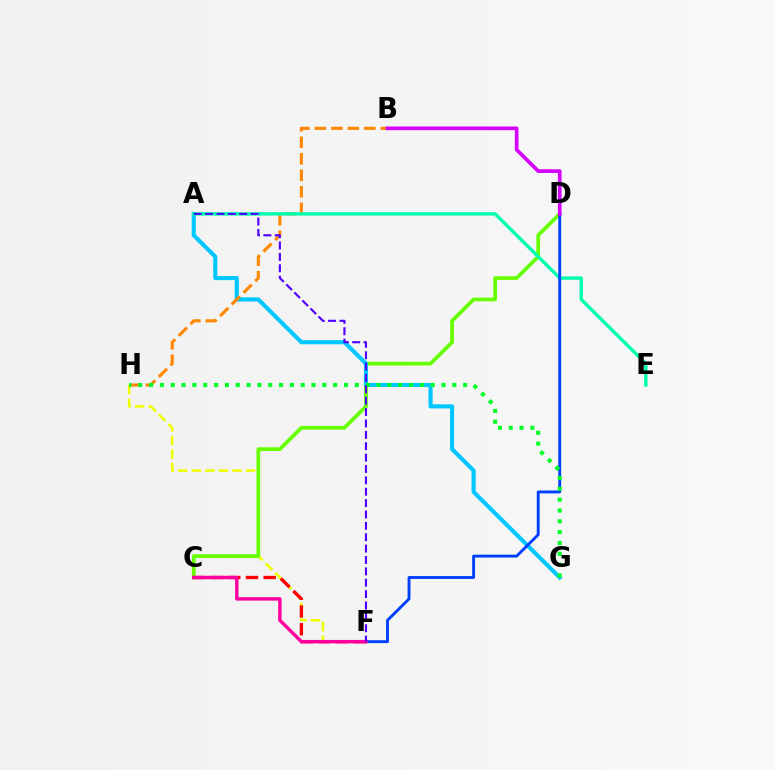{('F', 'H'): [{'color': '#eeff00', 'line_style': 'dashed', 'thickness': 1.84}], ('C', 'D'): [{'color': '#66ff00', 'line_style': 'solid', 'thickness': 2.68}], ('A', 'G'): [{'color': '#00c7ff', 'line_style': 'solid', 'thickness': 2.96}], ('C', 'F'): [{'color': '#ff0000', 'line_style': 'dashed', 'thickness': 2.41}, {'color': '#ff00a0', 'line_style': 'solid', 'thickness': 2.47}], ('B', 'H'): [{'color': '#ff8800', 'line_style': 'dashed', 'thickness': 2.24}], ('A', 'E'): [{'color': '#00ffaf', 'line_style': 'solid', 'thickness': 2.46}], ('D', 'F'): [{'color': '#003fff', 'line_style': 'solid', 'thickness': 2.08}], ('G', 'H'): [{'color': '#00ff27', 'line_style': 'dotted', 'thickness': 2.94}], ('A', 'F'): [{'color': '#4f00ff', 'line_style': 'dashed', 'thickness': 1.55}], ('B', 'D'): [{'color': '#d600ff', 'line_style': 'solid', 'thickness': 2.65}]}